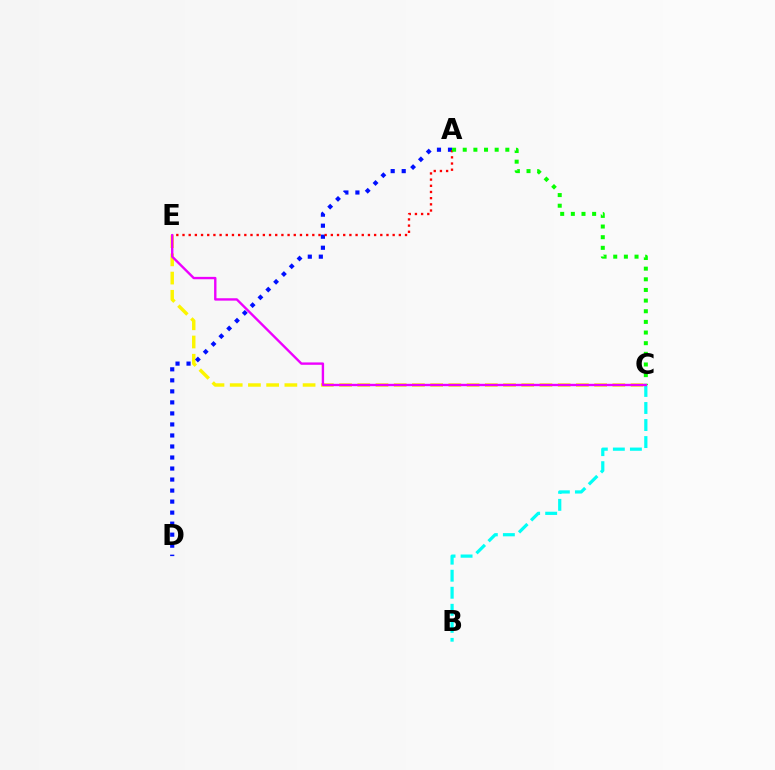{('C', 'E'): [{'color': '#fcf500', 'line_style': 'dashed', 'thickness': 2.48}, {'color': '#ee00ff', 'line_style': 'solid', 'thickness': 1.71}], ('A', 'D'): [{'color': '#0010ff', 'line_style': 'dotted', 'thickness': 2.99}], ('A', 'E'): [{'color': '#ff0000', 'line_style': 'dotted', 'thickness': 1.68}], ('A', 'C'): [{'color': '#08ff00', 'line_style': 'dotted', 'thickness': 2.89}], ('B', 'C'): [{'color': '#00fff6', 'line_style': 'dashed', 'thickness': 2.31}]}